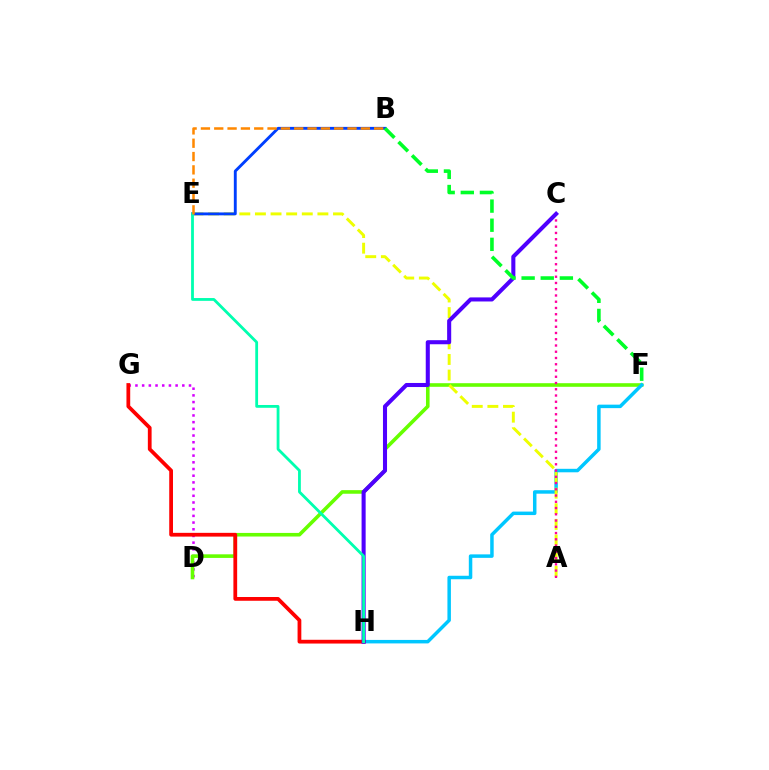{('D', 'G'): [{'color': '#d600ff', 'line_style': 'dotted', 'thickness': 1.82}], ('D', 'F'): [{'color': '#66ff00', 'line_style': 'solid', 'thickness': 2.59}], ('F', 'H'): [{'color': '#00c7ff', 'line_style': 'solid', 'thickness': 2.51}], ('A', 'E'): [{'color': '#eeff00', 'line_style': 'dashed', 'thickness': 2.12}], ('A', 'C'): [{'color': '#ff00a0', 'line_style': 'dotted', 'thickness': 1.7}], ('G', 'H'): [{'color': '#ff0000', 'line_style': 'solid', 'thickness': 2.71}], ('C', 'H'): [{'color': '#4f00ff', 'line_style': 'solid', 'thickness': 2.93}], ('B', 'E'): [{'color': '#003fff', 'line_style': 'solid', 'thickness': 2.08}, {'color': '#ff8800', 'line_style': 'dashed', 'thickness': 1.81}], ('E', 'H'): [{'color': '#00ffaf', 'line_style': 'solid', 'thickness': 2.02}], ('B', 'F'): [{'color': '#00ff27', 'line_style': 'dashed', 'thickness': 2.6}]}